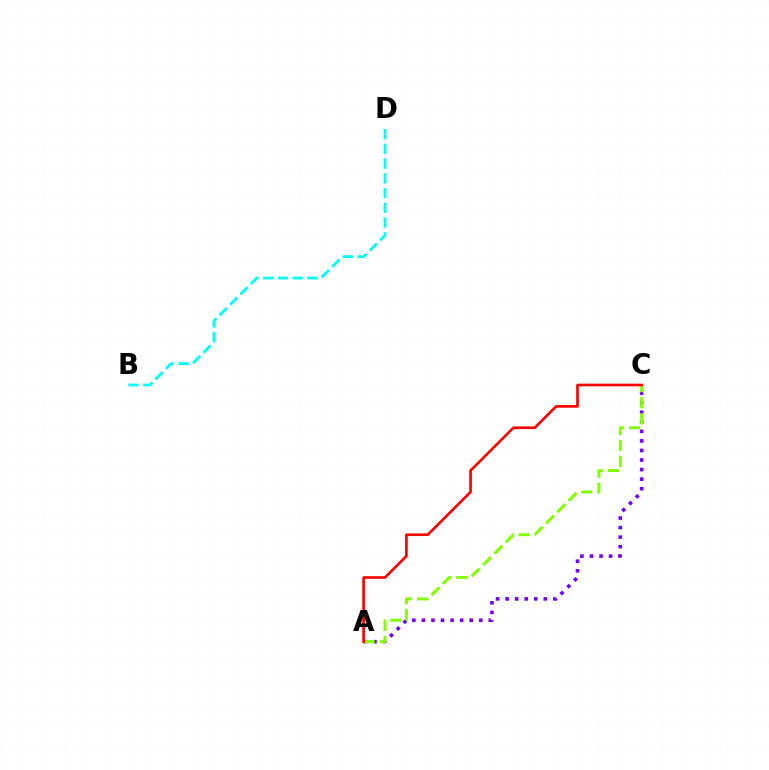{('A', 'C'): [{'color': '#7200ff', 'line_style': 'dotted', 'thickness': 2.6}, {'color': '#84ff00', 'line_style': 'dashed', 'thickness': 2.18}, {'color': '#ff0000', 'line_style': 'solid', 'thickness': 1.91}], ('B', 'D'): [{'color': '#00fff6', 'line_style': 'dashed', 'thickness': 2.0}]}